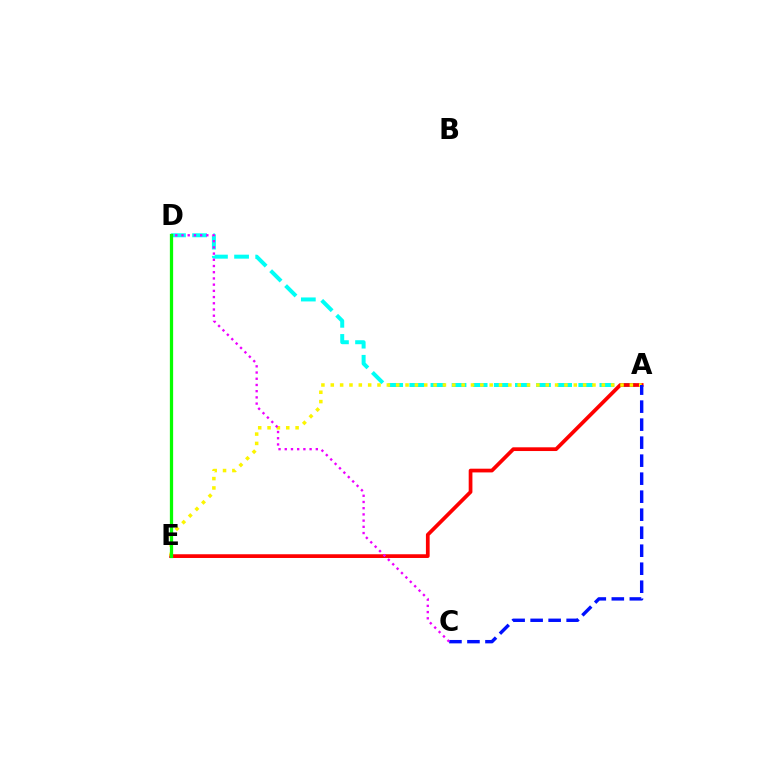{('A', 'D'): [{'color': '#00fff6', 'line_style': 'dashed', 'thickness': 2.87}], ('A', 'E'): [{'color': '#ff0000', 'line_style': 'solid', 'thickness': 2.68}, {'color': '#fcf500', 'line_style': 'dotted', 'thickness': 2.54}], ('D', 'E'): [{'color': '#08ff00', 'line_style': 'solid', 'thickness': 2.35}], ('A', 'C'): [{'color': '#0010ff', 'line_style': 'dashed', 'thickness': 2.45}], ('C', 'D'): [{'color': '#ee00ff', 'line_style': 'dotted', 'thickness': 1.69}]}